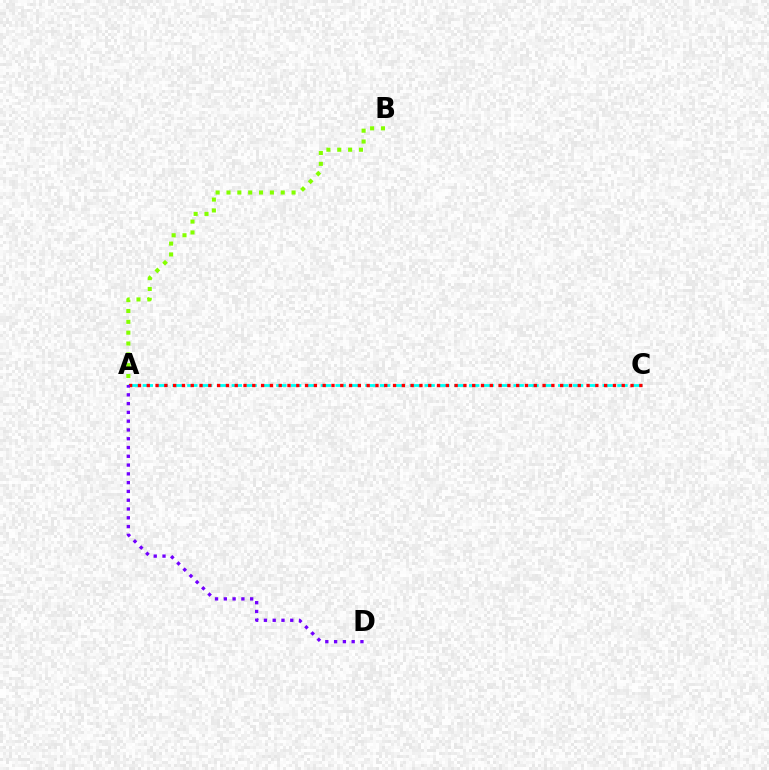{('A', 'B'): [{'color': '#84ff00', 'line_style': 'dotted', 'thickness': 2.95}], ('A', 'C'): [{'color': '#00fff6', 'line_style': 'dashed', 'thickness': 2.02}, {'color': '#ff0000', 'line_style': 'dotted', 'thickness': 2.39}], ('A', 'D'): [{'color': '#7200ff', 'line_style': 'dotted', 'thickness': 2.39}]}